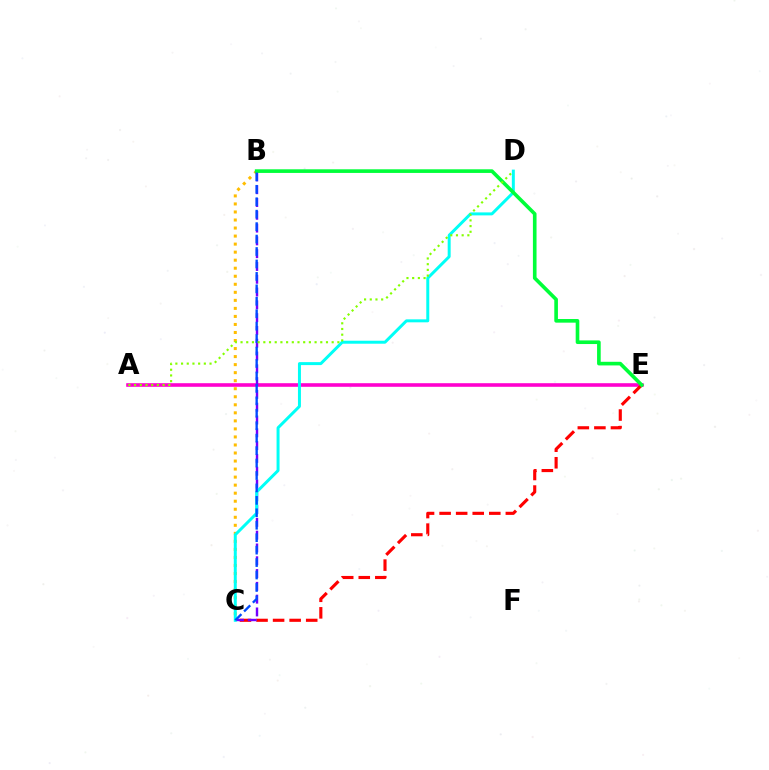{('A', 'E'): [{'color': '#ff00cf', 'line_style': 'solid', 'thickness': 2.58}], ('C', 'E'): [{'color': '#ff0000', 'line_style': 'dashed', 'thickness': 2.25}], ('B', 'C'): [{'color': '#7200ff', 'line_style': 'dashed', 'thickness': 1.74}, {'color': '#ffbd00', 'line_style': 'dotted', 'thickness': 2.18}, {'color': '#004bff', 'line_style': 'dashed', 'thickness': 1.69}], ('C', 'D'): [{'color': '#00fff6', 'line_style': 'solid', 'thickness': 2.14}], ('B', 'E'): [{'color': '#00ff39', 'line_style': 'solid', 'thickness': 2.62}], ('A', 'D'): [{'color': '#84ff00', 'line_style': 'dotted', 'thickness': 1.55}]}